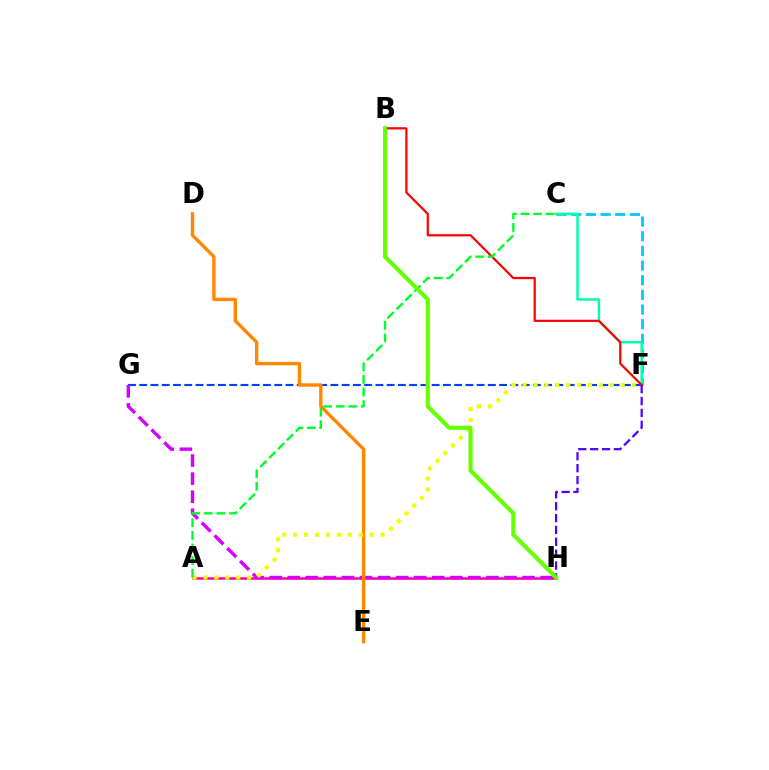{('C', 'F'): [{'color': '#00c7ff', 'line_style': 'dashed', 'thickness': 1.99}, {'color': '#00ffaf', 'line_style': 'solid', 'thickness': 1.78}], ('A', 'H'): [{'color': '#ff00a0', 'line_style': 'solid', 'thickness': 1.8}], ('F', 'G'): [{'color': '#003fff', 'line_style': 'dashed', 'thickness': 1.53}], ('G', 'H'): [{'color': '#d600ff', 'line_style': 'dashed', 'thickness': 2.45}], ('D', 'E'): [{'color': '#ff8800', 'line_style': 'solid', 'thickness': 2.43}], ('B', 'F'): [{'color': '#ff0000', 'line_style': 'solid', 'thickness': 1.59}], ('A', 'F'): [{'color': '#eeff00', 'line_style': 'dotted', 'thickness': 2.96}], ('A', 'C'): [{'color': '#00ff27', 'line_style': 'dashed', 'thickness': 1.71}], ('F', 'H'): [{'color': '#4f00ff', 'line_style': 'dashed', 'thickness': 1.61}], ('B', 'H'): [{'color': '#66ff00', 'line_style': 'solid', 'thickness': 2.97}]}